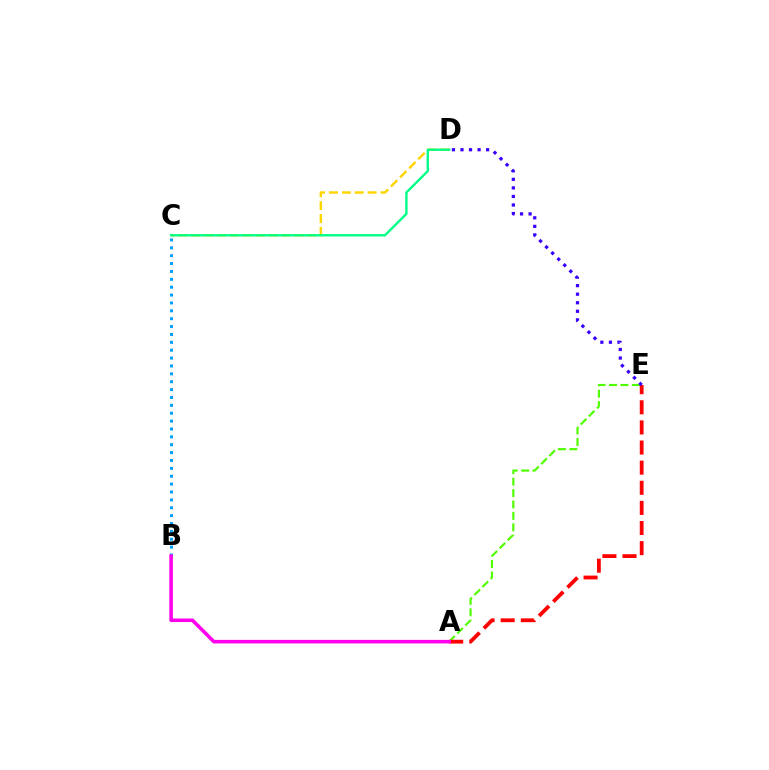{('C', 'D'): [{'color': '#ffd500', 'line_style': 'dashed', 'thickness': 1.75}, {'color': '#00ff86', 'line_style': 'solid', 'thickness': 1.7}], ('B', 'C'): [{'color': '#009eff', 'line_style': 'dotted', 'thickness': 2.14}], ('A', 'E'): [{'color': '#4fff00', 'line_style': 'dashed', 'thickness': 1.55}, {'color': '#ff0000', 'line_style': 'dashed', 'thickness': 2.73}], ('A', 'B'): [{'color': '#ff00ed', 'line_style': 'solid', 'thickness': 2.57}], ('D', 'E'): [{'color': '#3700ff', 'line_style': 'dotted', 'thickness': 2.32}]}